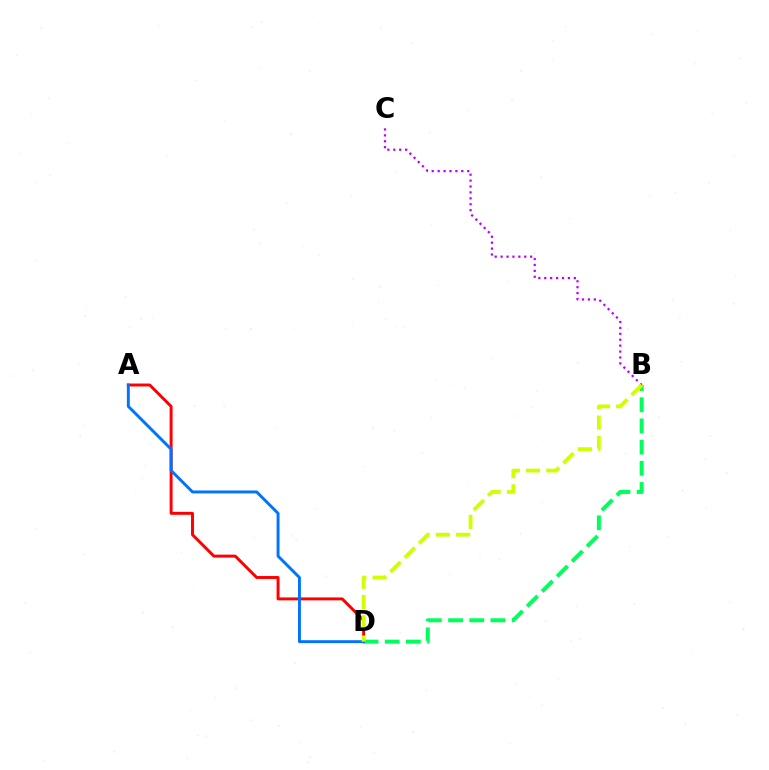{('B', 'C'): [{'color': '#b900ff', 'line_style': 'dotted', 'thickness': 1.61}], ('A', 'D'): [{'color': '#ff0000', 'line_style': 'solid', 'thickness': 2.12}, {'color': '#0074ff', 'line_style': 'solid', 'thickness': 2.11}], ('B', 'D'): [{'color': '#00ff5c', 'line_style': 'dashed', 'thickness': 2.88}, {'color': '#d1ff00', 'line_style': 'dashed', 'thickness': 2.75}]}